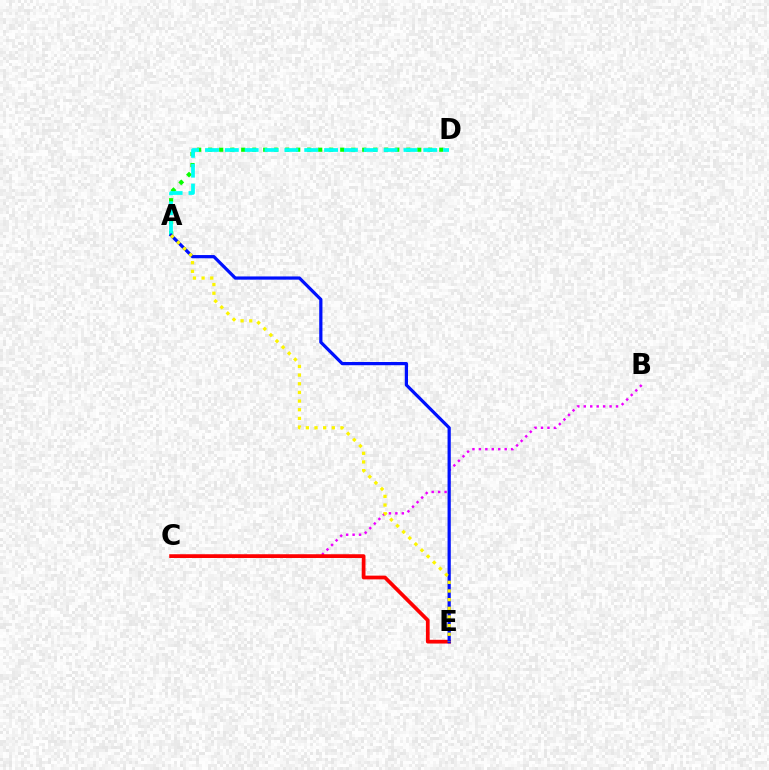{('A', 'D'): [{'color': '#08ff00', 'line_style': 'dotted', 'thickness': 2.99}, {'color': '#00fff6', 'line_style': 'dashed', 'thickness': 2.7}], ('B', 'C'): [{'color': '#ee00ff', 'line_style': 'dotted', 'thickness': 1.75}], ('C', 'E'): [{'color': '#ff0000', 'line_style': 'solid', 'thickness': 2.69}], ('A', 'E'): [{'color': '#0010ff', 'line_style': 'solid', 'thickness': 2.32}, {'color': '#fcf500', 'line_style': 'dotted', 'thickness': 2.35}]}